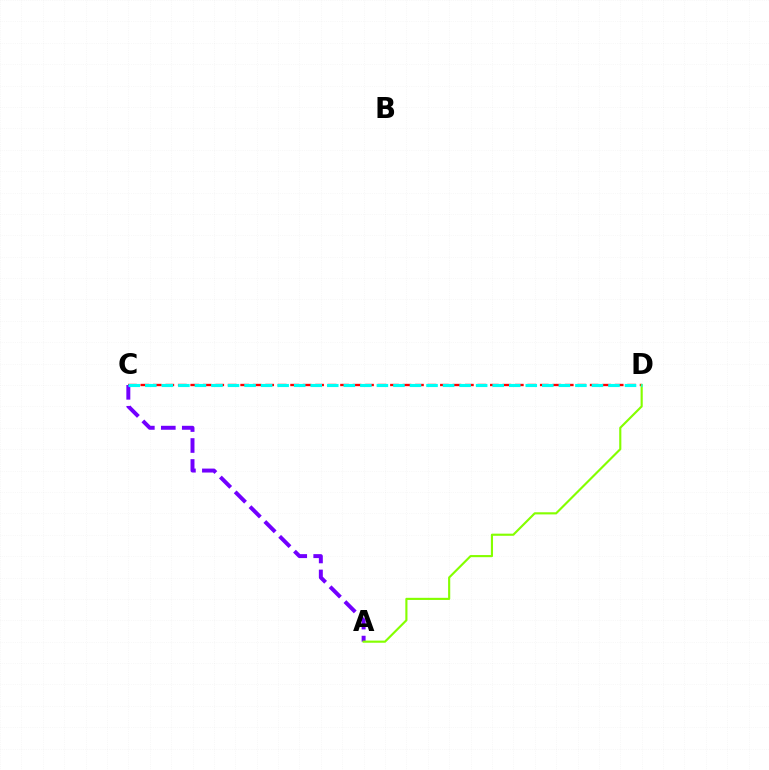{('C', 'D'): [{'color': '#ff0000', 'line_style': 'dashed', 'thickness': 1.7}, {'color': '#00fff6', 'line_style': 'dashed', 'thickness': 2.25}], ('A', 'C'): [{'color': '#7200ff', 'line_style': 'dashed', 'thickness': 2.85}], ('A', 'D'): [{'color': '#84ff00', 'line_style': 'solid', 'thickness': 1.54}]}